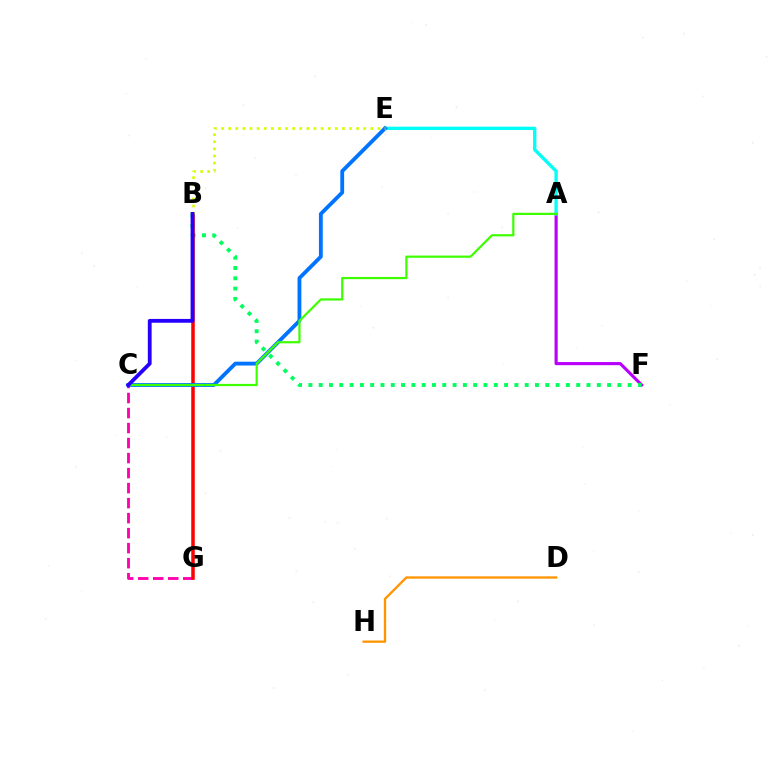{('A', 'F'): [{'color': '#b900ff', 'line_style': 'solid', 'thickness': 2.25}], ('C', 'G'): [{'color': '#ff00ac', 'line_style': 'dashed', 'thickness': 2.04}], ('B', 'F'): [{'color': '#00ff5c', 'line_style': 'dotted', 'thickness': 2.8}], ('A', 'E'): [{'color': '#00fff6', 'line_style': 'solid', 'thickness': 2.4}], ('B', 'G'): [{'color': '#ff0000', 'line_style': 'solid', 'thickness': 2.53}], ('D', 'H'): [{'color': '#ff9400', 'line_style': 'solid', 'thickness': 1.67}], ('C', 'E'): [{'color': '#0074ff', 'line_style': 'solid', 'thickness': 2.76}], ('A', 'C'): [{'color': '#3dff00', 'line_style': 'solid', 'thickness': 1.59}], ('B', 'E'): [{'color': '#d1ff00', 'line_style': 'dotted', 'thickness': 1.93}], ('B', 'C'): [{'color': '#2500ff', 'line_style': 'solid', 'thickness': 2.74}]}